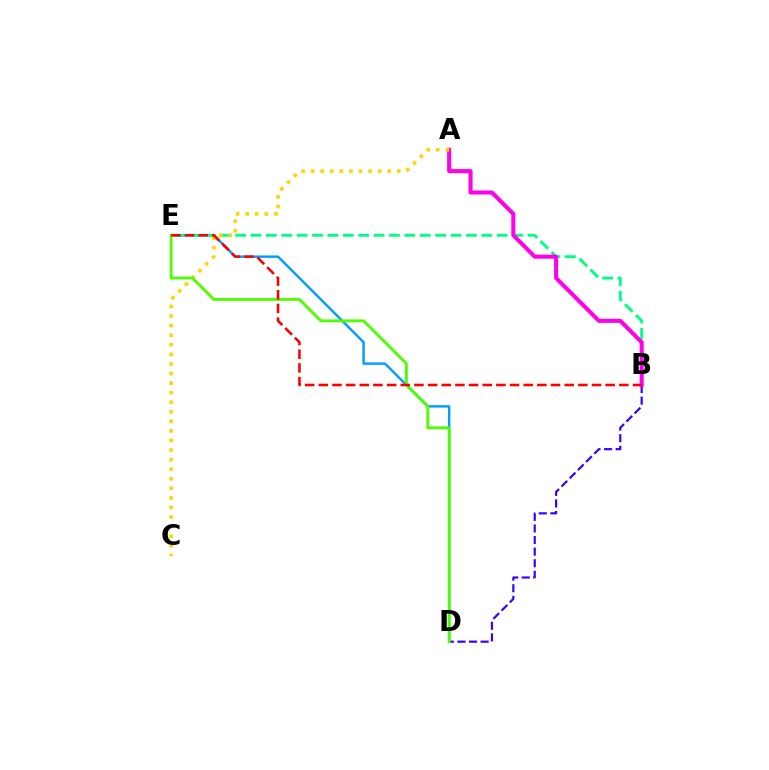{('B', 'D'): [{'color': '#3700ff', 'line_style': 'dashed', 'thickness': 1.58}], ('D', 'E'): [{'color': '#009eff', 'line_style': 'solid', 'thickness': 1.75}, {'color': '#4fff00', 'line_style': 'solid', 'thickness': 2.06}], ('B', 'E'): [{'color': '#00ff86', 'line_style': 'dashed', 'thickness': 2.09}, {'color': '#ff0000', 'line_style': 'dashed', 'thickness': 1.86}], ('A', 'B'): [{'color': '#ff00ed', 'line_style': 'solid', 'thickness': 2.92}], ('A', 'C'): [{'color': '#ffd500', 'line_style': 'dotted', 'thickness': 2.6}]}